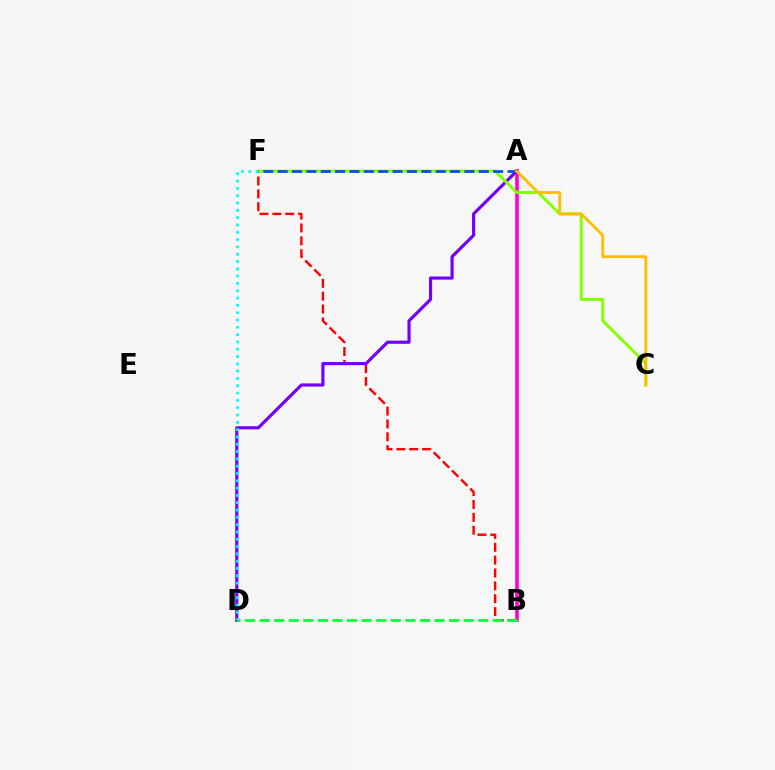{('B', 'F'): [{'color': '#ff0000', 'line_style': 'dashed', 'thickness': 1.75}], ('A', 'B'): [{'color': '#ff00cf', 'line_style': 'solid', 'thickness': 2.59}], ('A', 'D'): [{'color': '#7200ff', 'line_style': 'solid', 'thickness': 2.27}], ('C', 'F'): [{'color': '#84ff00', 'line_style': 'solid', 'thickness': 2.11}], ('D', 'F'): [{'color': '#00fff6', 'line_style': 'dotted', 'thickness': 1.99}], ('A', 'F'): [{'color': '#004bff', 'line_style': 'dashed', 'thickness': 1.95}], ('A', 'C'): [{'color': '#ffbd00', 'line_style': 'solid', 'thickness': 2.04}], ('B', 'D'): [{'color': '#00ff39', 'line_style': 'dashed', 'thickness': 1.98}]}